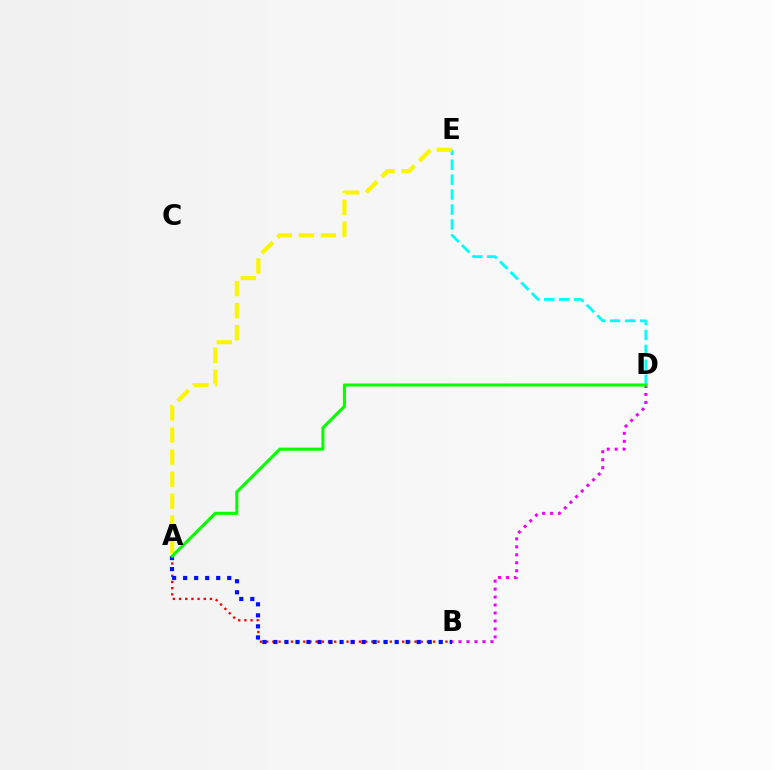{('A', 'B'): [{'color': '#ff0000', 'line_style': 'dotted', 'thickness': 1.68}, {'color': '#0010ff', 'line_style': 'dotted', 'thickness': 2.99}], ('D', 'E'): [{'color': '#00fff6', 'line_style': 'dashed', 'thickness': 2.03}], ('B', 'D'): [{'color': '#ee00ff', 'line_style': 'dotted', 'thickness': 2.17}], ('A', 'E'): [{'color': '#fcf500', 'line_style': 'dashed', 'thickness': 3.0}], ('A', 'D'): [{'color': '#08ff00', 'line_style': 'solid', 'thickness': 2.22}]}